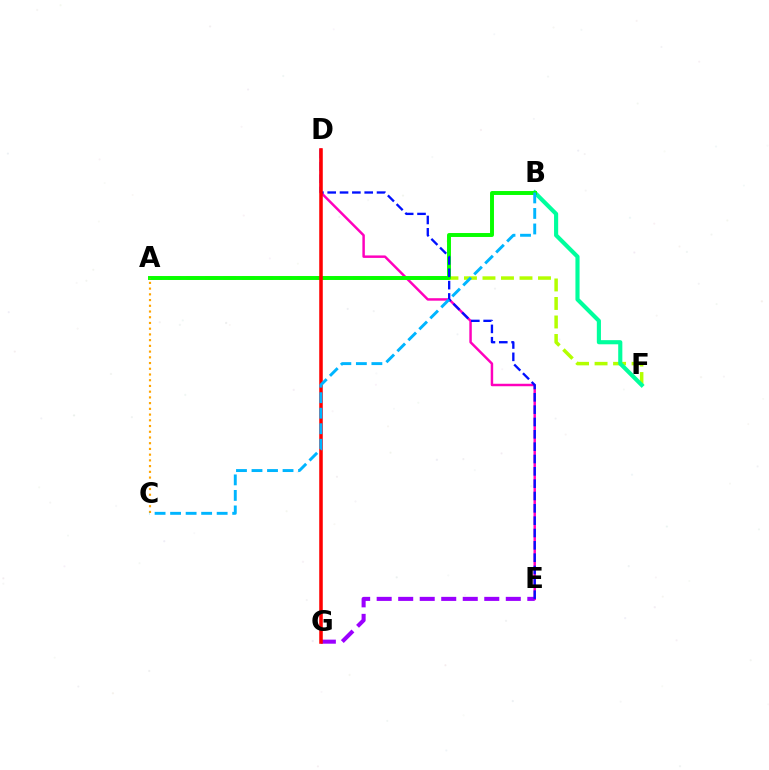{('A', 'F'): [{'color': '#b3ff00', 'line_style': 'dashed', 'thickness': 2.51}], ('D', 'E'): [{'color': '#ff00bd', 'line_style': 'solid', 'thickness': 1.78}, {'color': '#0010ff', 'line_style': 'dashed', 'thickness': 1.68}], ('B', 'F'): [{'color': '#00ff9d', 'line_style': 'solid', 'thickness': 2.98}], ('E', 'G'): [{'color': '#9b00ff', 'line_style': 'dashed', 'thickness': 2.92}], ('A', 'B'): [{'color': '#08ff00', 'line_style': 'solid', 'thickness': 2.83}], ('A', 'C'): [{'color': '#ffa500', 'line_style': 'dotted', 'thickness': 1.56}], ('D', 'G'): [{'color': '#ff0000', 'line_style': 'solid', 'thickness': 2.55}], ('B', 'C'): [{'color': '#00b5ff', 'line_style': 'dashed', 'thickness': 2.11}]}